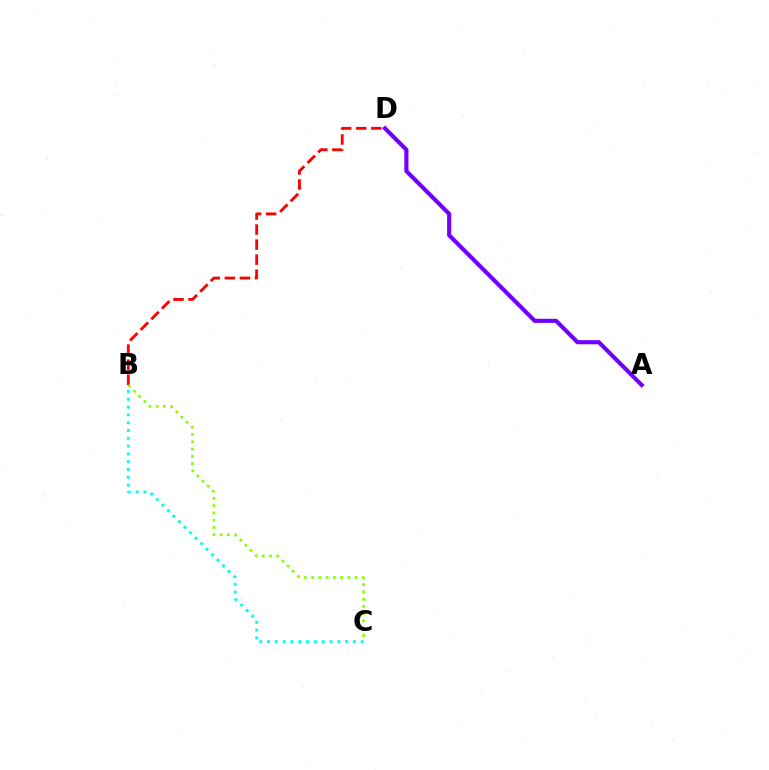{('B', 'D'): [{'color': '#ff0000', 'line_style': 'dashed', 'thickness': 2.05}], ('A', 'D'): [{'color': '#7200ff', 'line_style': 'solid', 'thickness': 2.97}], ('B', 'C'): [{'color': '#84ff00', 'line_style': 'dotted', 'thickness': 1.98}, {'color': '#00fff6', 'line_style': 'dotted', 'thickness': 2.12}]}